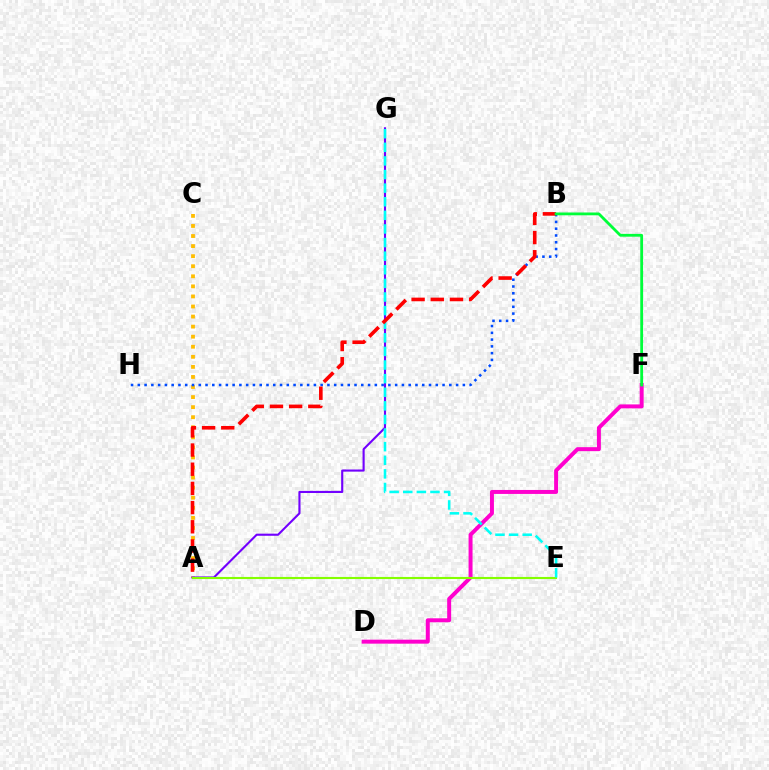{('A', 'C'): [{'color': '#ffbd00', 'line_style': 'dotted', 'thickness': 2.73}], ('A', 'G'): [{'color': '#7200ff', 'line_style': 'solid', 'thickness': 1.53}], ('B', 'H'): [{'color': '#004bff', 'line_style': 'dotted', 'thickness': 1.84}], ('D', 'F'): [{'color': '#ff00cf', 'line_style': 'solid', 'thickness': 2.86}], ('A', 'E'): [{'color': '#84ff00', 'line_style': 'solid', 'thickness': 1.52}], ('E', 'G'): [{'color': '#00fff6', 'line_style': 'dashed', 'thickness': 1.85}], ('A', 'B'): [{'color': '#ff0000', 'line_style': 'dashed', 'thickness': 2.61}], ('B', 'F'): [{'color': '#00ff39', 'line_style': 'solid', 'thickness': 2.02}]}